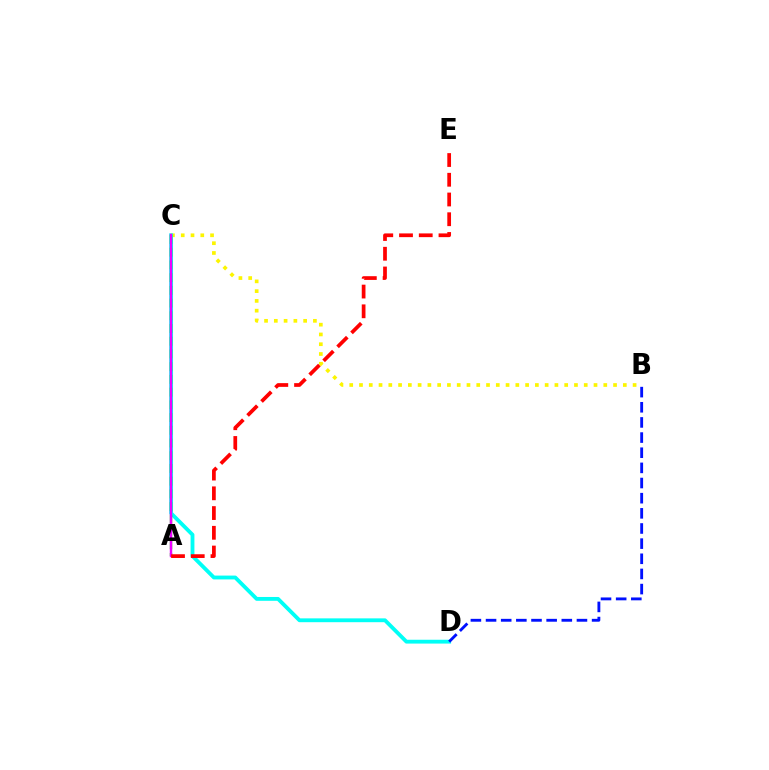{('B', 'C'): [{'color': '#fcf500', 'line_style': 'dotted', 'thickness': 2.65}], ('C', 'D'): [{'color': '#00fff6', 'line_style': 'solid', 'thickness': 2.76}], ('A', 'C'): [{'color': '#08ff00', 'line_style': 'dashed', 'thickness': 1.73}, {'color': '#ee00ff', 'line_style': 'solid', 'thickness': 1.76}], ('B', 'D'): [{'color': '#0010ff', 'line_style': 'dashed', 'thickness': 2.06}], ('A', 'E'): [{'color': '#ff0000', 'line_style': 'dashed', 'thickness': 2.68}]}